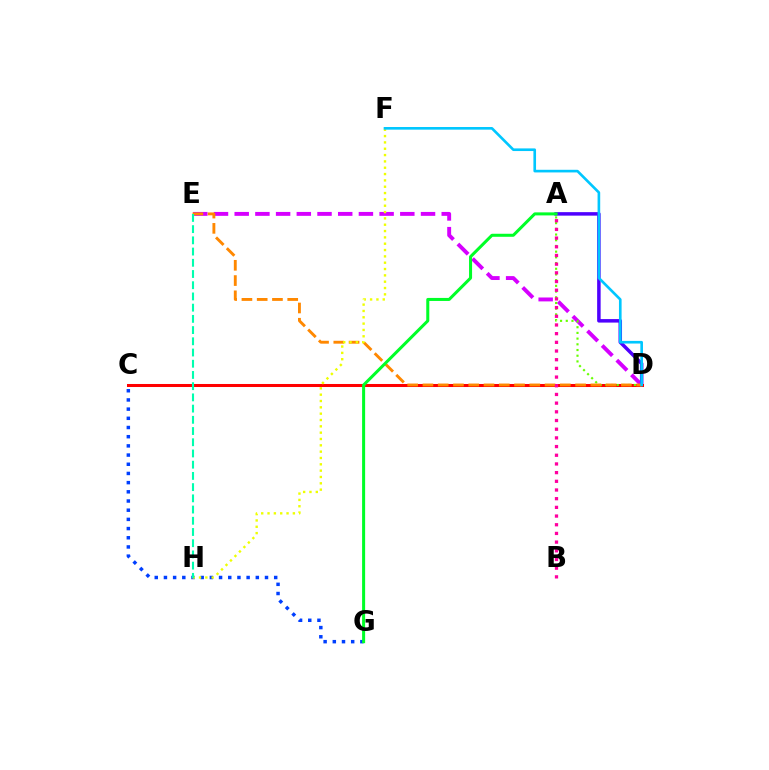{('D', 'E'): [{'color': '#d600ff', 'line_style': 'dashed', 'thickness': 2.81}, {'color': '#ff8800', 'line_style': 'dashed', 'thickness': 2.07}], ('A', 'D'): [{'color': '#4f00ff', 'line_style': 'solid', 'thickness': 2.52}, {'color': '#66ff00', 'line_style': 'dotted', 'thickness': 1.55}], ('C', 'D'): [{'color': '#ff0000', 'line_style': 'solid', 'thickness': 2.18}], ('C', 'G'): [{'color': '#003fff', 'line_style': 'dotted', 'thickness': 2.5}], ('F', 'H'): [{'color': '#eeff00', 'line_style': 'dotted', 'thickness': 1.72}], ('E', 'H'): [{'color': '#00ffaf', 'line_style': 'dashed', 'thickness': 1.52}], ('A', 'B'): [{'color': '#ff00a0', 'line_style': 'dotted', 'thickness': 2.36}], ('D', 'F'): [{'color': '#00c7ff', 'line_style': 'solid', 'thickness': 1.9}], ('A', 'G'): [{'color': '#00ff27', 'line_style': 'solid', 'thickness': 2.18}]}